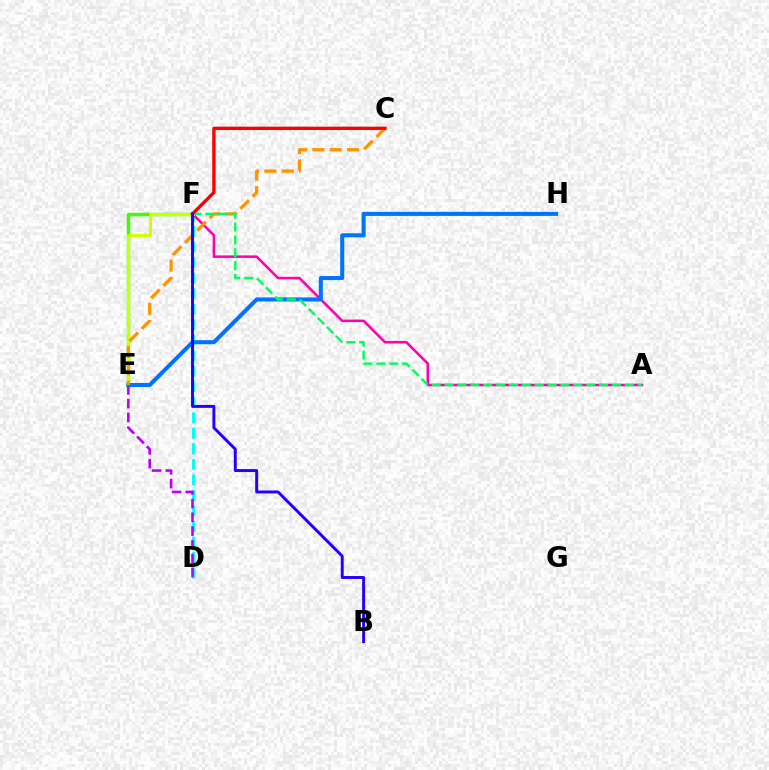{('D', 'F'): [{'color': '#00fff6', 'line_style': 'dashed', 'thickness': 2.11}], ('E', 'F'): [{'color': '#3dff00', 'line_style': 'solid', 'thickness': 2.49}, {'color': '#d1ff00', 'line_style': 'solid', 'thickness': 2.11}], ('A', 'F'): [{'color': '#ff00ac', 'line_style': 'solid', 'thickness': 1.83}, {'color': '#00ff5c', 'line_style': 'dashed', 'thickness': 1.75}], ('D', 'E'): [{'color': '#b900ff', 'line_style': 'dashed', 'thickness': 1.87}], ('E', 'H'): [{'color': '#0074ff', 'line_style': 'solid', 'thickness': 2.91}], ('C', 'E'): [{'color': '#ff9400', 'line_style': 'dashed', 'thickness': 2.36}], ('C', 'F'): [{'color': '#ff0000', 'line_style': 'solid', 'thickness': 2.41}], ('B', 'F'): [{'color': '#2500ff', 'line_style': 'solid', 'thickness': 2.12}]}